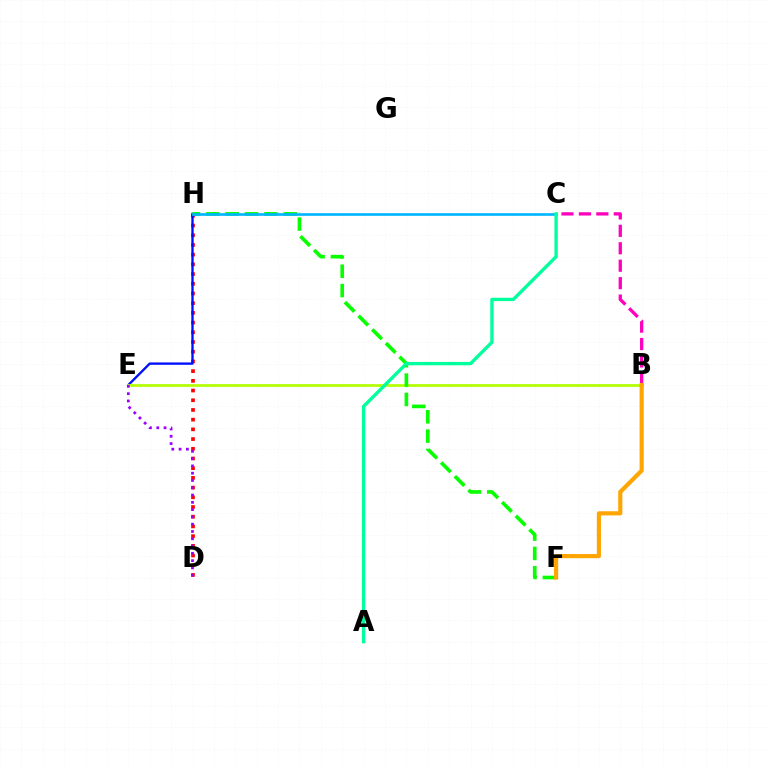{('D', 'H'): [{'color': '#ff0000', 'line_style': 'dotted', 'thickness': 2.64}], ('E', 'H'): [{'color': '#0010ff', 'line_style': 'solid', 'thickness': 1.69}], ('B', 'E'): [{'color': '#b3ff00', 'line_style': 'solid', 'thickness': 1.95}], ('F', 'H'): [{'color': '#08ff00', 'line_style': 'dashed', 'thickness': 2.63}], ('B', 'C'): [{'color': '#ff00bd', 'line_style': 'dashed', 'thickness': 2.37}], ('B', 'F'): [{'color': '#ffa500', 'line_style': 'solid', 'thickness': 2.99}], ('C', 'H'): [{'color': '#00b5ff', 'line_style': 'solid', 'thickness': 1.9}], ('D', 'E'): [{'color': '#9b00ff', 'line_style': 'dotted', 'thickness': 1.98}], ('A', 'C'): [{'color': '#00ff9d', 'line_style': 'solid', 'thickness': 2.41}]}